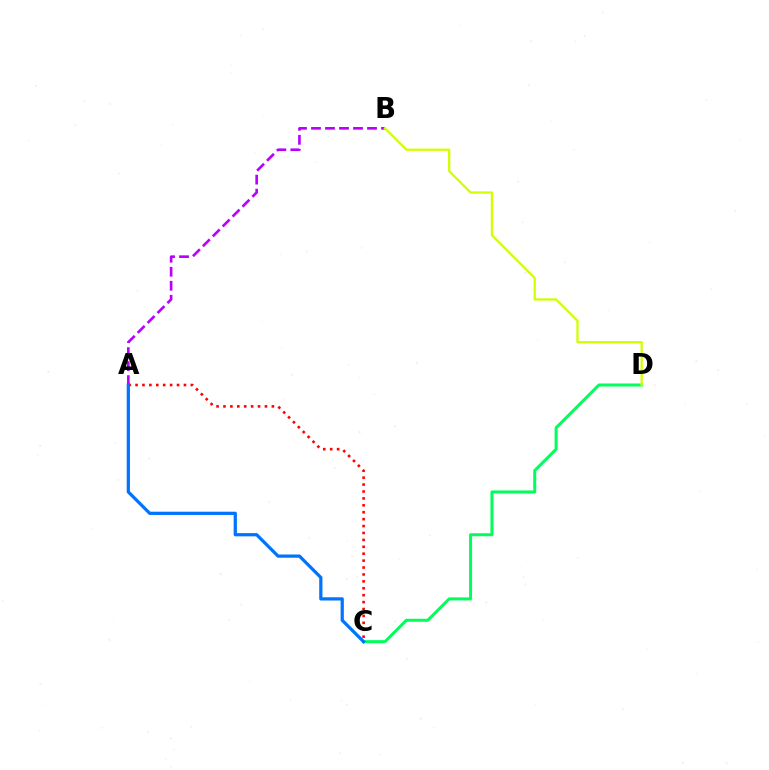{('C', 'D'): [{'color': '#00ff5c', 'line_style': 'solid', 'thickness': 2.18}], ('A', 'B'): [{'color': '#b900ff', 'line_style': 'dashed', 'thickness': 1.9}], ('A', 'C'): [{'color': '#ff0000', 'line_style': 'dotted', 'thickness': 1.88}, {'color': '#0074ff', 'line_style': 'solid', 'thickness': 2.33}], ('B', 'D'): [{'color': '#d1ff00', 'line_style': 'solid', 'thickness': 1.65}]}